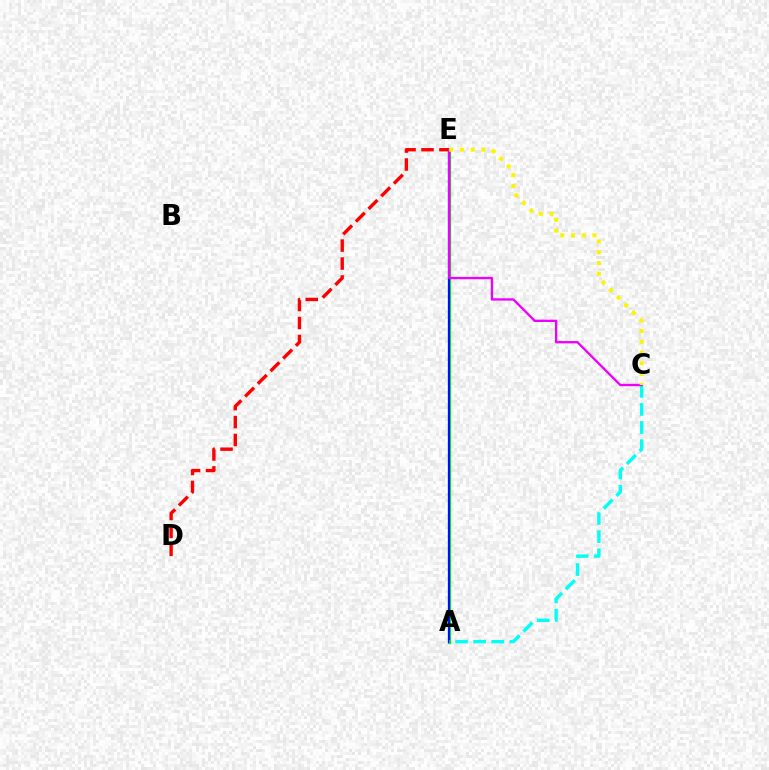{('A', 'E'): [{'color': '#08ff00', 'line_style': 'solid', 'thickness': 2.33}, {'color': '#0010ff', 'line_style': 'solid', 'thickness': 1.59}], ('D', 'E'): [{'color': '#ff0000', 'line_style': 'dashed', 'thickness': 2.44}], ('A', 'C'): [{'color': '#00fff6', 'line_style': 'dashed', 'thickness': 2.46}], ('C', 'E'): [{'color': '#ee00ff', 'line_style': 'solid', 'thickness': 1.67}, {'color': '#fcf500', 'line_style': 'dotted', 'thickness': 2.91}]}